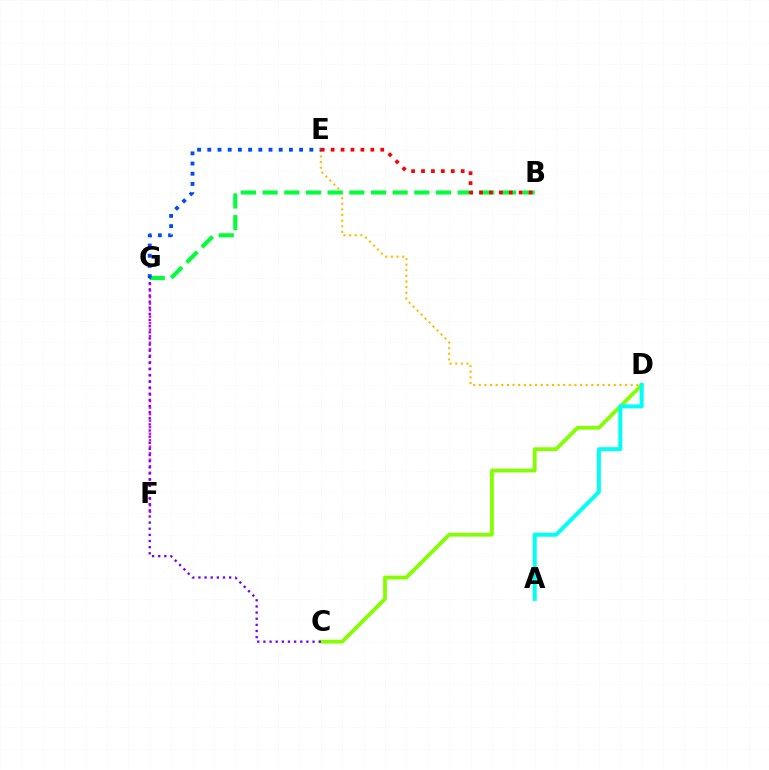{('D', 'E'): [{'color': '#ffbd00', 'line_style': 'dotted', 'thickness': 1.53}], ('C', 'D'): [{'color': '#84ff00', 'line_style': 'solid', 'thickness': 2.73}], ('B', 'G'): [{'color': '#00ff39', 'line_style': 'dashed', 'thickness': 2.94}], ('F', 'G'): [{'color': '#ff00cf', 'line_style': 'dotted', 'thickness': 1.77}], ('E', 'G'): [{'color': '#004bff', 'line_style': 'dotted', 'thickness': 2.77}], ('A', 'D'): [{'color': '#00fff6', 'line_style': 'solid', 'thickness': 2.88}], ('C', 'G'): [{'color': '#7200ff', 'line_style': 'dotted', 'thickness': 1.67}], ('B', 'E'): [{'color': '#ff0000', 'line_style': 'dotted', 'thickness': 2.7}]}